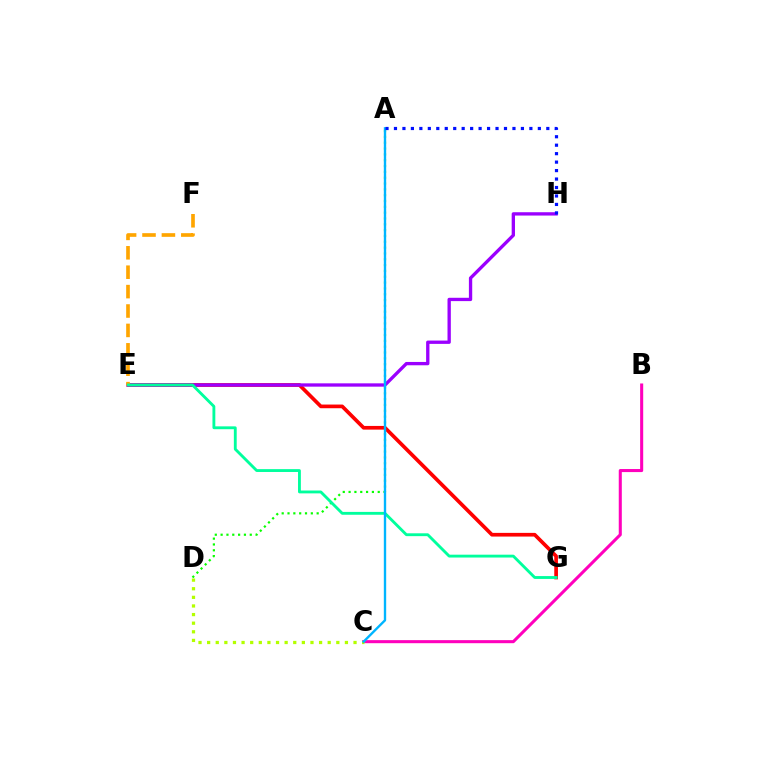{('A', 'D'): [{'color': '#08ff00', 'line_style': 'dotted', 'thickness': 1.58}], ('E', 'G'): [{'color': '#ff0000', 'line_style': 'solid', 'thickness': 2.65}, {'color': '#00ff9d', 'line_style': 'solid', 'thickness': 2.05}], ('E', 'H'): [{'color': '#9b00ff', 'line_style': 'solid', 'thickness': 2.39}], ('E', 'F'): [{'color': '#ffa500', 'line_style': 'dashed', 'thickness': 2.64}], ('B', 'C'): [{'color': '#ff00bd', 'line_style': 'solid', 'thickness': 2.2}], ('C', 'D'): [{'color': '#b3ff00', 'line_style': 'dotted', 'thickness': 2.34}], ('A', 'C'): [{'color': '#00b5ff', 'line_style': 'solid', 'thickness': 1.7}], ('A', 'H'): [{'color': '#0010ff', 'line_style': 'dotted', 'thickness': 2.3}]}